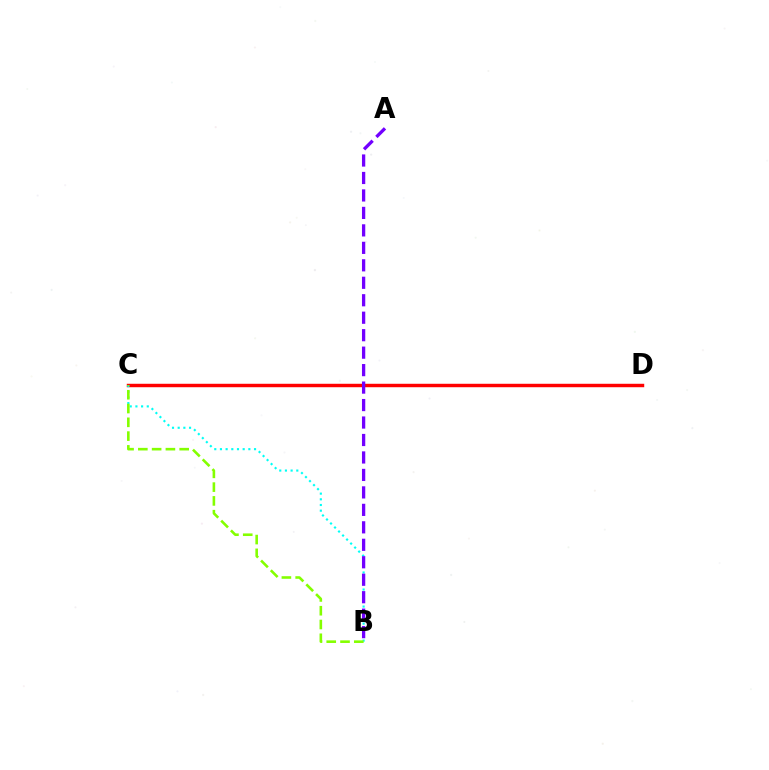{('C', 'D'): [{'color': '#ff0000', 'line_style': 'solid', 'thickness': 2.48}], ('B', 'C'): [{'color': '#00fff6', 'line_style': 'dotted', 'thickness': 1.54}, {'color': '#84ff00', 'line_style': 'dashed', 'thickness': 1.87}], ('A', 'B'): [{'color': '#7200ff', 'line_style': 'dashed', 'thickness': 2.37}]}